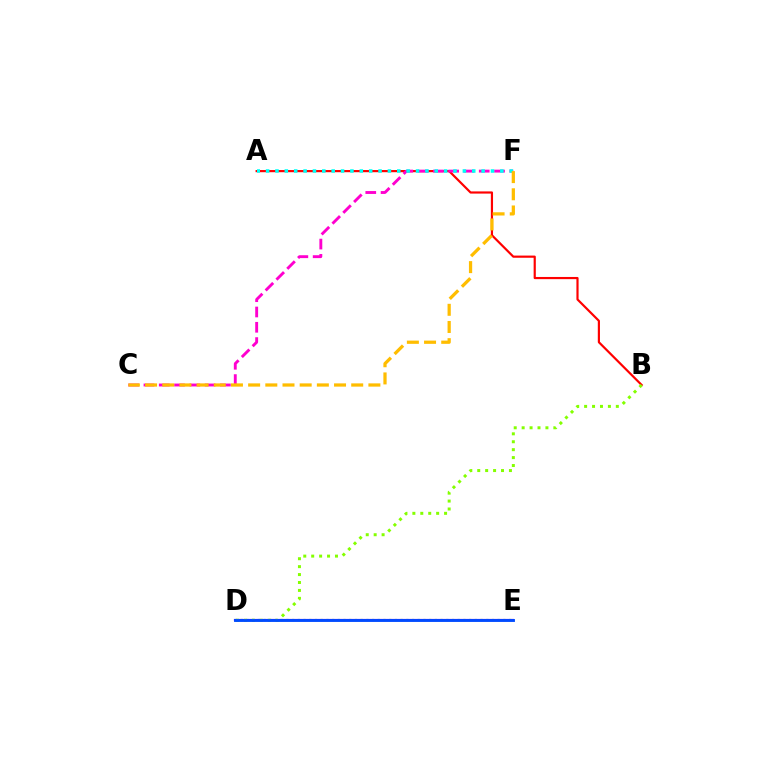{('A', 'B'): [{'color': '#ff0000', 'line_style': 'solid', 'thickness': 1.57}], ('D', 'E'): [{'color': '#00ff39', 'line_style': 'dotted', 'thickness': 1.55}, {'color': '#7200ff', 'line_style': 'solid', 'thickness': 1.58}, {'color': '#004bff', 'line_style': 'solid', 'thickness': 2.06}], ('C', 'F'): [{'color': '#ff00cf', 'line_style': 'dashed', 'thickness': 2.08}, {'color': '#ffbd00', 'line_style': 'dashed', 'thickness': 2.33}], ('B', 'D'): [{'color': '#84ff00', 'line_style': 'dotted', 'thickness': 2.15}], ('A', 'F'): [{'color': '#00fff6', 'line_style': 'dotted', 'thickness': 2.55}]}